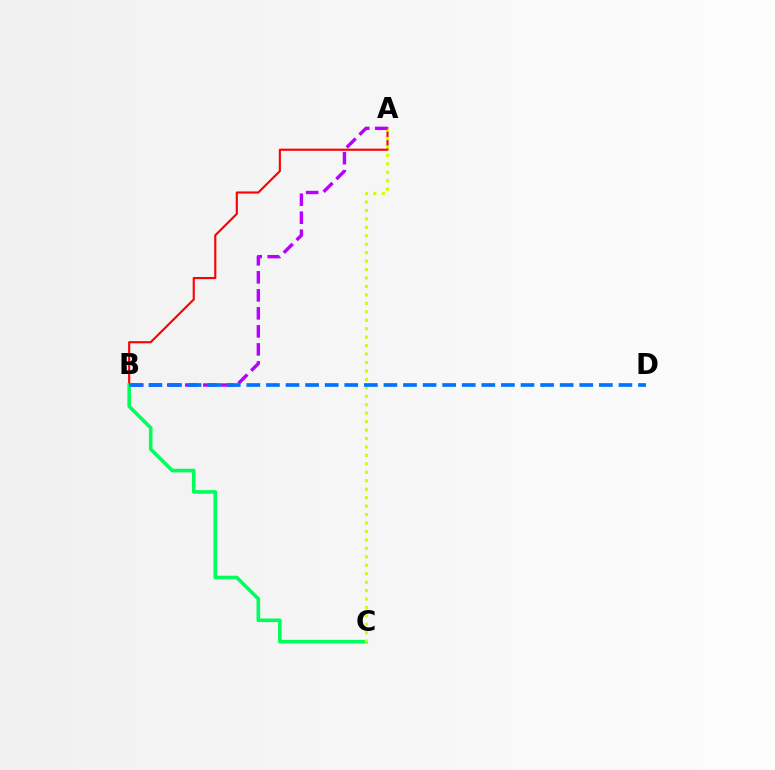{('A', 'B'): [{'color': '#ff0000', 'line_style': 'solid', 'thickness': 1.54}, {'color': '#b900ff', 'line_style': 'dashed', 'thickness': 2.45}], ('B', 'C'): [{'color': '#00ff5c', 'line_style': 'solid', 'thickness': 2.6}], ('A', 'C'): [{'color': '#d1ff00', 'line_style': 'dotted', 'thickness': 2.3}], ('B', 'D'): [{'color': '#0074ff', 'line_style': 'dashed', 'thickness': 2.66}]}